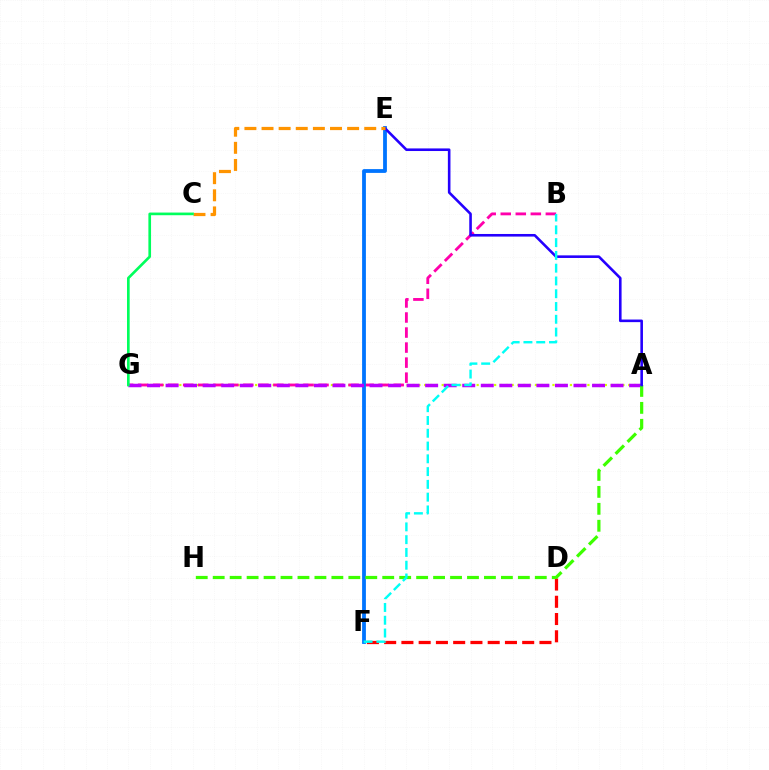{('D', 'F'): [{'color': '#ff0000', 'line_style': 'dashed', 'thickness': 2.34}], ('A', 'G'): [{'color': '#d1ff00', 'line_style': 'dotted', 'thickness': 1.58}, {'color': '#b900ff', 'line_style': 'dashed', 'thickness': 2.52}], ('B', 'G'): [{'color': '#ff00ac', 'line_style': 'dashed', 'thickness': 2.04}], ('E', 'F'): [{'color': '#0074ff', 'line_style': 'solid', 'thickness': 2.73}], ('A', 'H'): [{'color': '#3dff00', 'line_style': 'dashed', 'thickness': 2.3}], ('A', 'E'): [{'color': '#2500ff', 'line_style': 'solid', 'thickness': 1.87}], ('C', 'E'): [{'color': '#ff9400', 'line_style': 'dashed', 'thickness': 2.33}], ('C', 'G'): [{'color': '#00ff5c', 'line_style': 'solid', 'thickness': 1.92}], ('B', 'F'): [{'color': '#00fff6', 'line_style': 'dashed', 'thickness': 1.74}]}